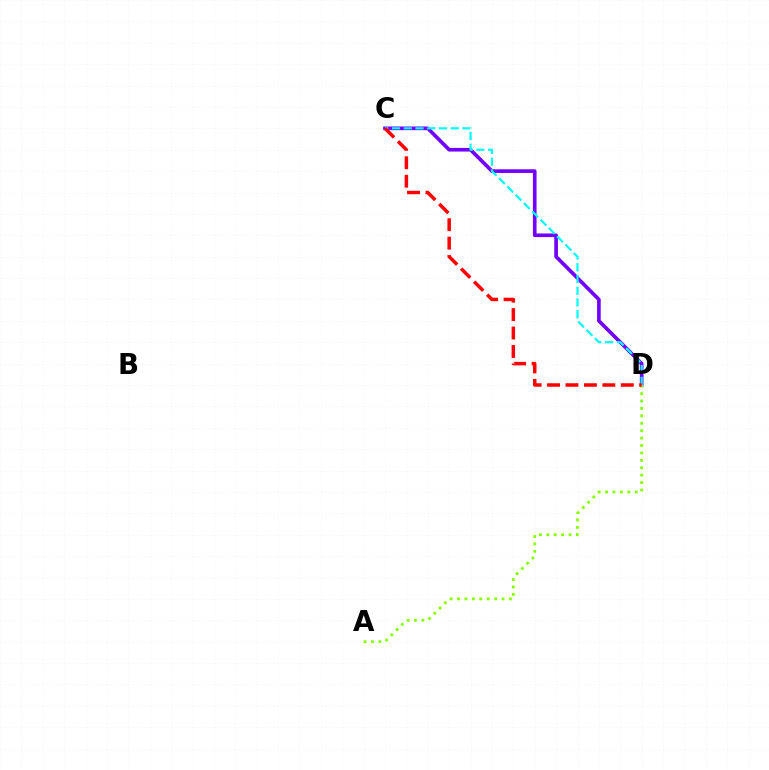{('C', 'D'): [{'color': '#7200ff', 'line_style': 'solid', 'thickness': 2.64}, {'color': '#00fff6', 'line_style': 'dashed', 'thickness': 1.6}, {'color': '#ff0000', 'line_style': 'dashed', 'thickness': 2.5}], ('A', 'D'): [{'color': '#84ff00', 'line_style': 'dotted', 'thickness': 2.01}]}